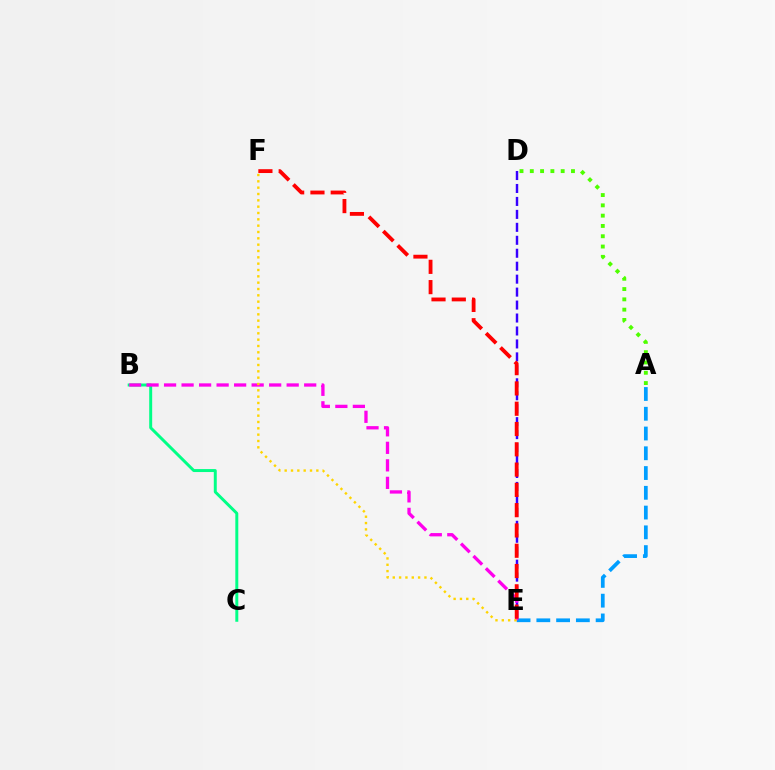{('D', 'E'): [{'color': '#3700ff', 'line_style': 'dashed', 'thickness': 1.76}], ('B', 'C'): [{'color': '#00ff86', 'line_style': 'solid', 'thickness': 2.13}], ('A', 'D'): [{'color': '#4fff00', 'line_style': 'dotted', 'thickness': 2.8}], ('A', 'E'): [{'color': '#009eff', 'line_style': 'dashed', 'thickness': 2.68}], ('B', 'E'): [{'color': '#ff00ed', 'line_style': 'dashed', 'thickness': 2.38}], ('E', 'F'): [{'color': '#ffd500', 'line_style': 'dotted', 'thickness': 1.72}, {'color': '#ff0000', 'line_style': 'dashed', 'thickness': 2.76}]}